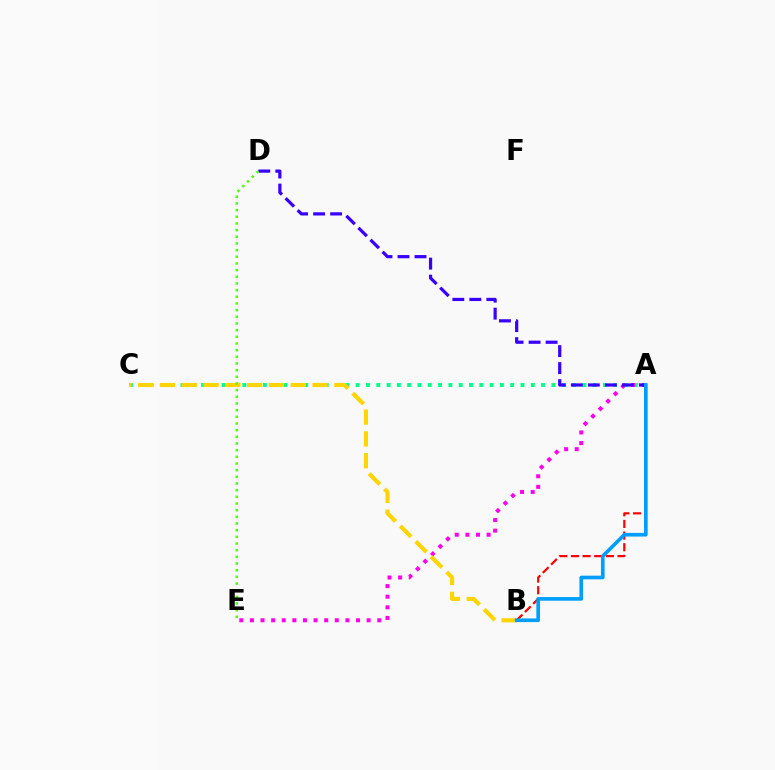{('A', 'C'): [{'color': '#00ff86', 'line_style': 'dotted', 'thickness': 2.8}], ('A', 'E'): [{'color': '#ff00ed', 'line_style': 'dotted', 'thickness': 2.88}], ('A', 'B'): [{'color': '#ff0000', 'line_style': 'dashed', 'thickness': 1.58}, {'color': '#009eff', 'line_style': 'solid', 'thickness': 2.64}], ('B', 'C'): [{'color': '#ffd500', 'line_style': 'dashed', 'thickness': 2.96}], ('A', 'D'): [{'color': '#3700ff', 'line_style': 'dashed', 'thickness': 2.31}], ('D', 'E'): [{'color': '#4fff00', 'line_style': 'dotted', 'thickness': 1.81}]}